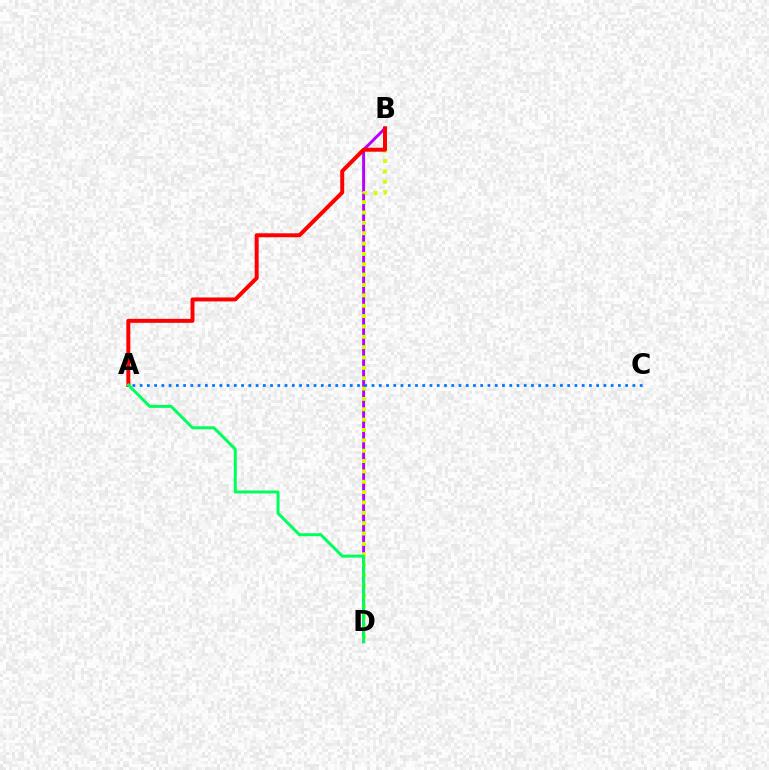{('B', 'D'): [{'color': '#b900ff', 'line_style': 'solid', 'thickness': 2.11}, {'color': '#d1ff00', 'line_style': 'dotted', 'thickness': 2.81}], ('A', 'C'): [{'color': '#0074ff', 'line_style': 'dotted', 'thickness': 1.97}], ('A', 'B'): [{'color': '#ff0000', 'line_style': 'solid', 'thickness': 2.86}], ('A', 'D'): [{'color': '#00ff5c', 'line_style': 'solid', 'thickness': 2.15}]}